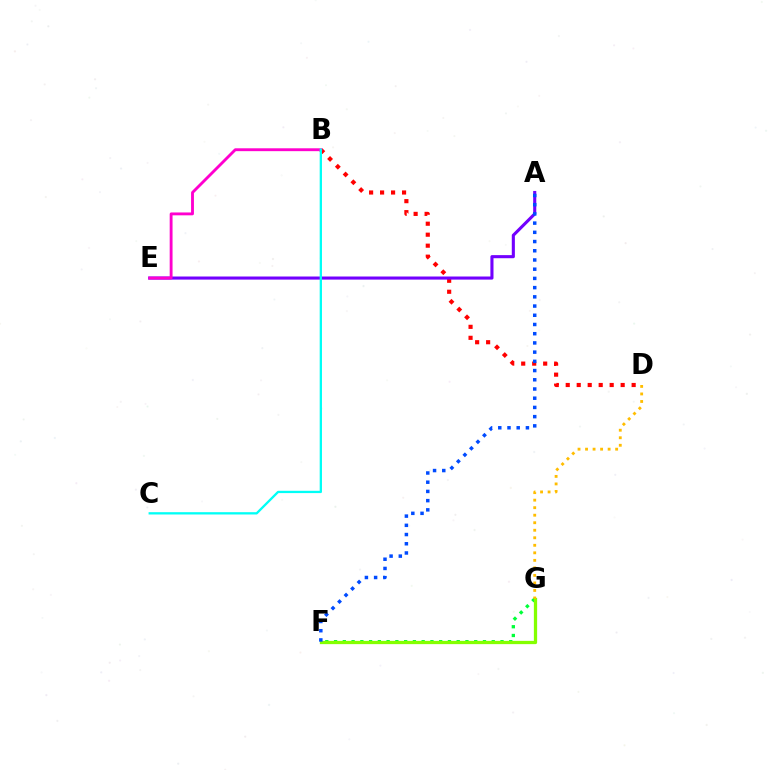{('B', 'D'): [{'color': '#ff0000', 'line_style': 'dotted', 'thickness': 2.98}], ('F', 'G'): [{'color': '#00ff39', 'line_style': 'dotted', 'thickness': 2.38}, {'color': '#84ff00', 'line_style': 'solid', 'thickness': 2.35}], ('A', 'E'): [{'color': '#7200ff', 'line_style': 'solid', 'thickness': 2.23}], ('A', 'F'): [{'color': '#004bff', 'line_style': 'dotted', 'thickness': 2.5}], ('B', 'E'): [{'color': '#ff00cf', 'line_style': 'solid', 'thickness': 2.06}], ('D', 'G'): [{'color': '#ffbd00', 'line_style': 'dotted', 'thickness': 2.04}], ('B', 'C'): [{'color': '#00fff6', 'line_style': 'solid', 'thickness': 1.66}]}